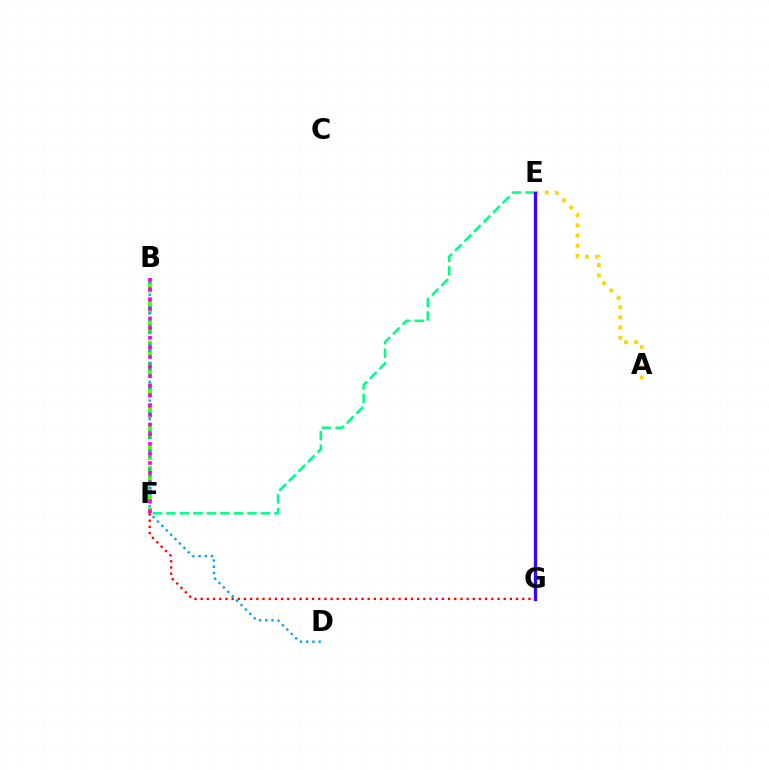{('B', 'F'): [{'color': '#4fff00', 'line_style': 'dashed', 'thickness': 2.84}, {'color': '#ff00ed', 'line_style': 'dotted', 'thickness': 2.62}], ('A', 'E'): [{'color': '#ffd500', 'line_style': 'dotted', 'thickness': 2.77}], ('B', 'D'): [{'color': '#009eff', 'line_style': 'dotted', 'thickness': 1.69}], ('E', 'F'): [{'color': '#00ff86', 'line_style': 'dashed', 'thickness': 1.83}], ('E', 'G'): [{'color': '#3700ff', 'line_style': 'solid', 'thickness': 2.38}], ('F', 'G'): [{'color': '#ff0000', 'line_style': 'dotted', 'thickness': 1.68}]}